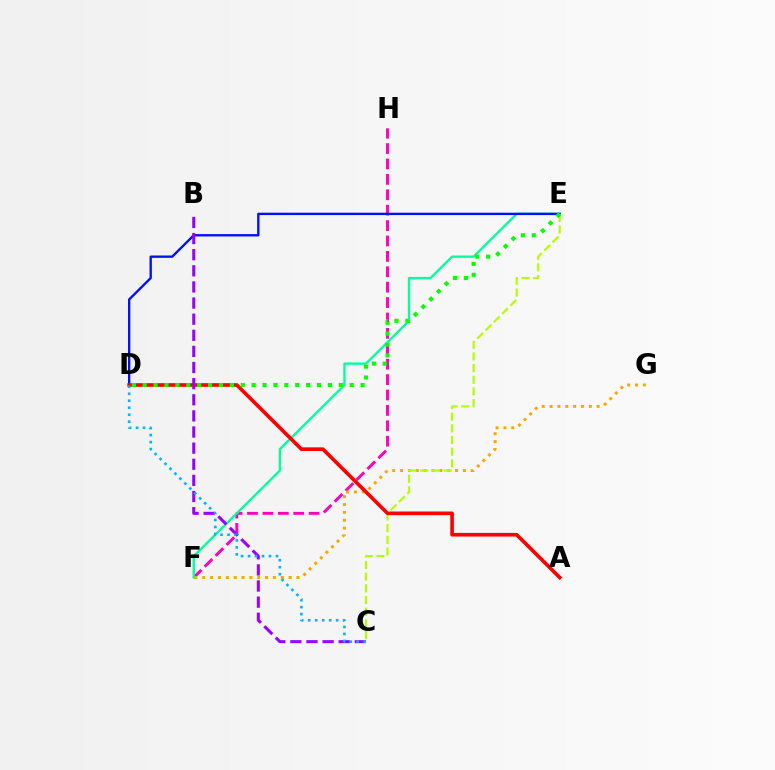{('F', 'H'): [{'color': '#ff00bd', 'line_style': 'dashed', 'thickness': 2.09}], ('F', 'G'): [{'color': '#ffa500', 'line_style': 'dotted', 'thickness': 2.13}], ('E', 'F'): [{'color': '#00ff9d', 'line_style': 'solid', 'thickness': 1.67}], ('D', 'E'): [{'color': '#0010ff', 'line_style': 'solid', 'thickness': 1.7}, {'color': '#08ff00', 'line_style': 'dotted', 'thickness': 2.96}], ('C', 'E'): [{'color': '#b3ff00', 'line_style': 'dashed', 'thickness': 1.59}], ('A', 'D'): [{'color': '#ff0000', 'line_style': 'solid', 'thickness': 2.63}], ('B', 'C'): [{'color': '#9b00ff', 'line_style': 'dashed', 'thickness': 2.19}], ('C', 'D'): [{'color': '#00b5ff', 'line_style': 'dotted', 'thickness': 1.9}]}